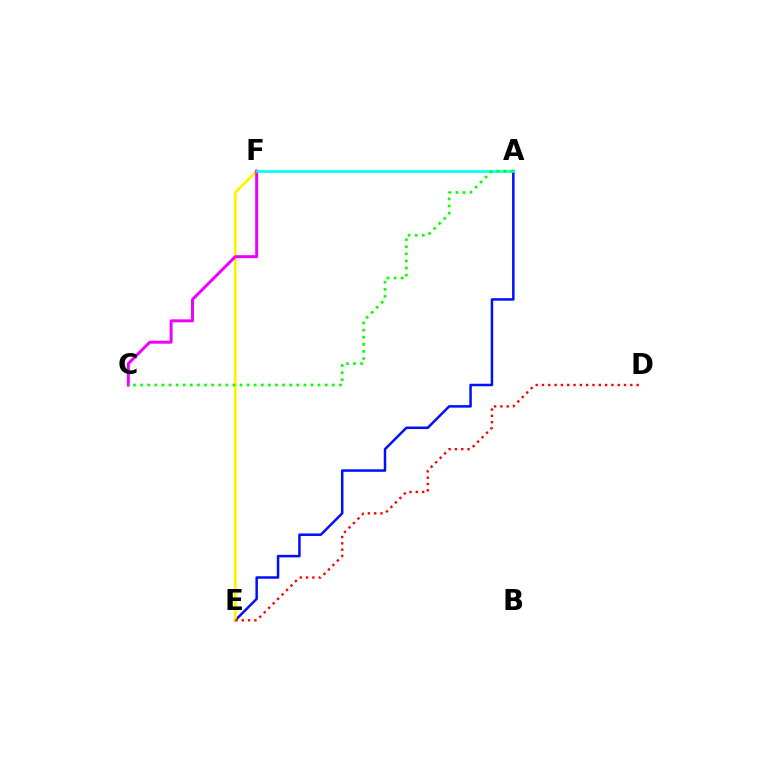{('A', 'E'): [{'color': '#0010ff', 'line_style': 'solid', 'thickness': 1.8}], ('E', 'F'): [{'color': '#fcf500', 'line_style': 'solid', 'thickness': 1.97}], ('C', 'F'): [{'color': '#ee00ff', 'line_style': 'solid', 'thickness': 2.14}], ('D', 'E'): [{'color': '#ff0000', 'line_style': 'dotted', 'thickness': 1.71}], ('A', 'F'): [{'color': '#00fff6', 'line_style': 'solid', 'thickness': 1.9}], ('A', 'C'): [{'color': '#08ff00', 'line_style': 'dotted', 'thickness': 1.93}]}